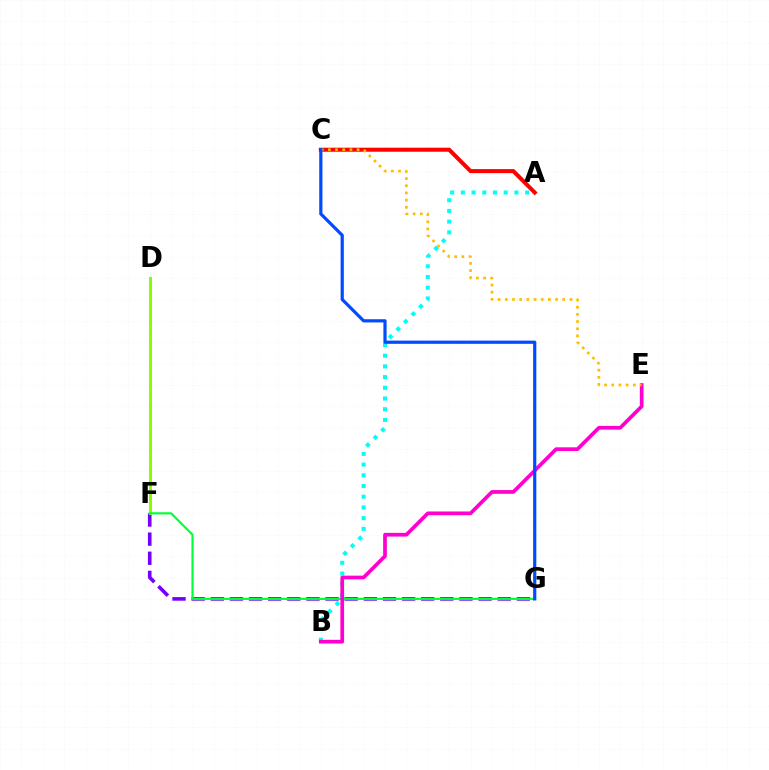{('F', 'G'): [{'color': '#7200ff', 'line_style': 'dashed', 'thickness': 2.6}, {'color': '#00ff39', 'line_style': 'solid', 'thickness': 1.55}], ('D', 'F'): [{'color': '#84ff00', 'line_style': 'solid', 'thickness': 2.17}], ('A', 'C'): [{'color': '#ff0000', 'line_style': 'solid', 'thickness': 2.9}], ('A', 'B'): [{'color': '#00fff6', 'line_style': 'dotted', 'thickness': 2.91}], ('B', 'E'): [{'color': '#ff00cf', 'line_style': 'solid', 'thickness': 2.67}], ('C', 'E'): [{'color': '#ffbd00', 'line_style': 'dotted', 'thickness': 1.95}], ('C', 'G'): [{'color': '#004bff', 'line_style': 'solid', 'thickness': 2.31}]}